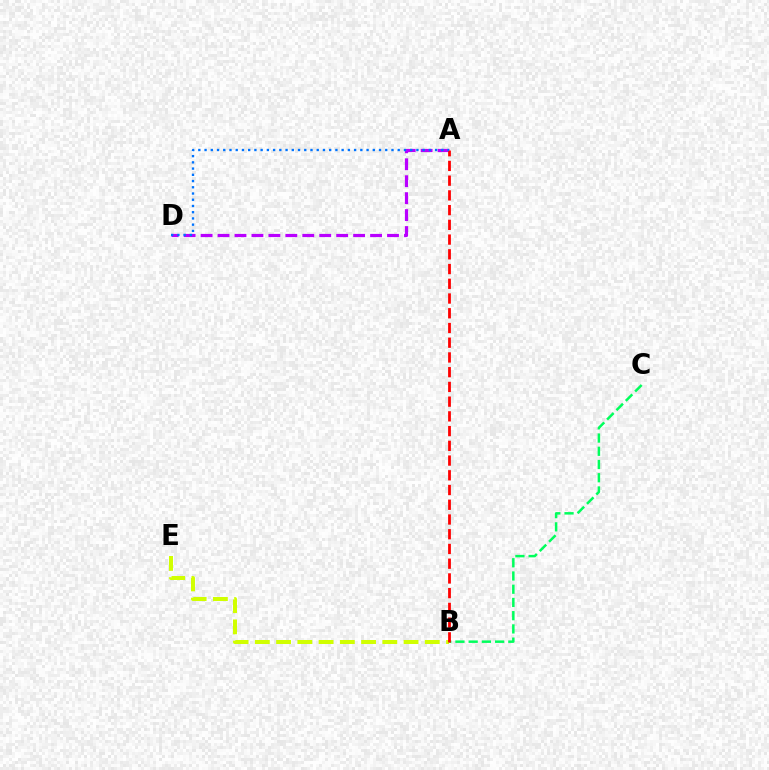{('A', 'D'): [{'color': '#b900ff', 'line_style': 'dashed', 'thickness': 2.3}, {'color': '#0074ff', 'line_style': 'dotted', 'thickness': 1.69}], ('B', 'C'): [{'color': '#00ff5c', 'line_style': 'dashed', 'thickness': 1.8}], ('B', 'E'): [{'color': '#d1ff00', 'line_style': 'dashed', 'thickness': 2.89}], ('A', 'B'): [{'color': '#ff0000', 'line_style': 'dashed', 'thickness': 2.0}]}